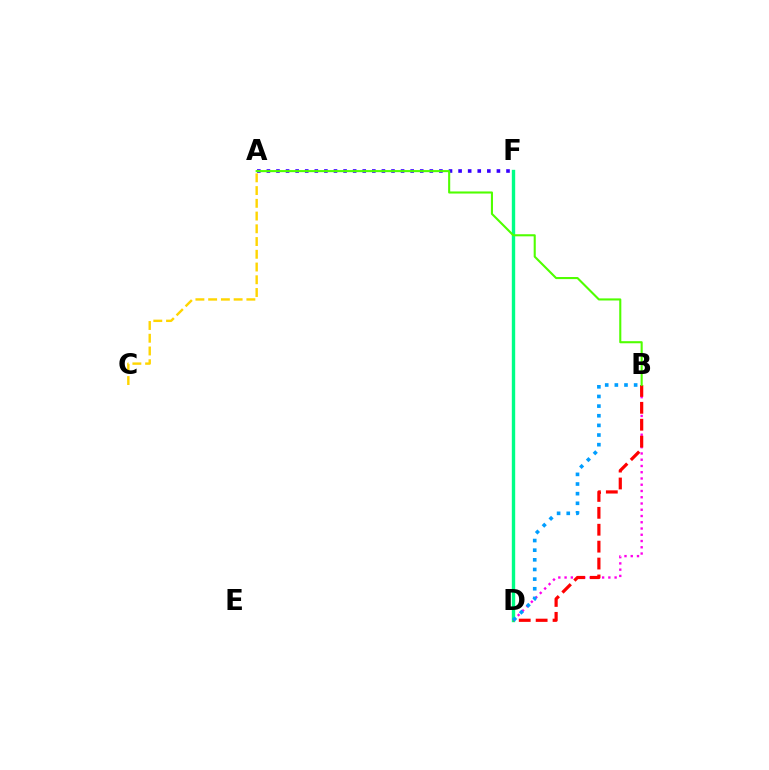{('D', 'F'): [{'color': '#00ff86', 'line_style': 'solid', 'thickness': 2.43}], ('B', 'D'): [{'color': '#ff00ed', 'line_style': 'dotted', 'thickness': 1.7}, {'color': '#ff0000', 'line_style': 'dashed', 'thickness': 2.3}, {'color': '#009eff', 'line_style': 'dotted', 'thickness': 2.62}], ('A', 'F'): [{'color': '#3700ff', 'line_style': 'dotted', 'thickness': 2.6}], ('A', 'C'): [{'color': '#ffd500', 'line_style': 'dashed', 'thickness': 1.73}], ('A', 'B'): [{'color': '#4fff00', 'line_style': 'solid', 'thickness': 1.51}]}